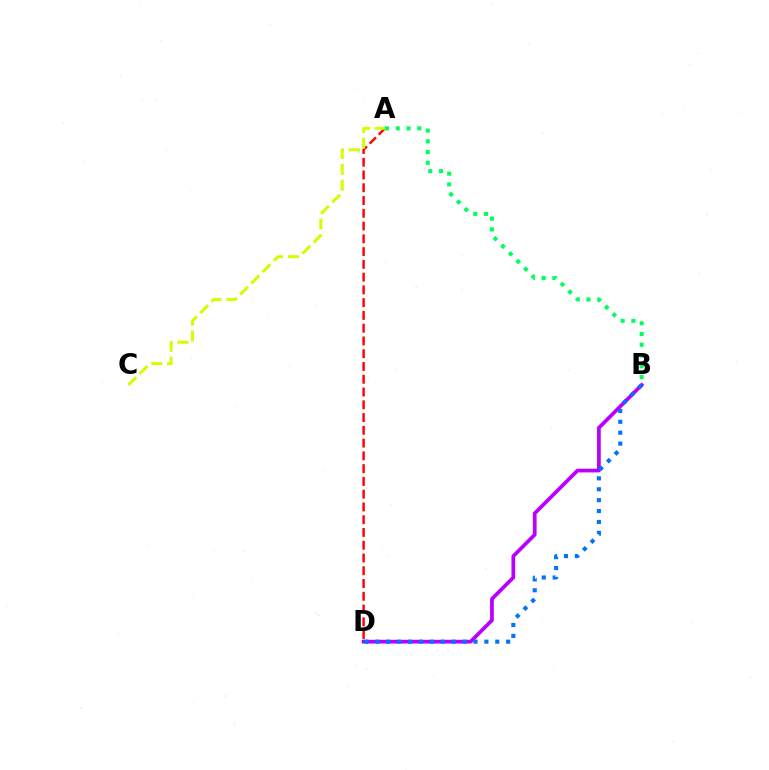{('B', 'D'): [{'color': '#b900ff', 'line_style': 'solid', 'thickness': 2.69}, {'color': '#0074ff', 'line_style': 'dotted', 'thickness': 2.96}], ('A', 'D'): [{'color': '#ff0000', 'line_style': 'dashed', 'thickness': 1.73}], ('A', 'C'): [{'color': '#d1ff00', 'line_style': 'dashed', 'thickness': 2.15}], ('A', 'B'): [{'color': '#00ff5c', 'line_style': 'dotted', 'thickness': 2.92}]}